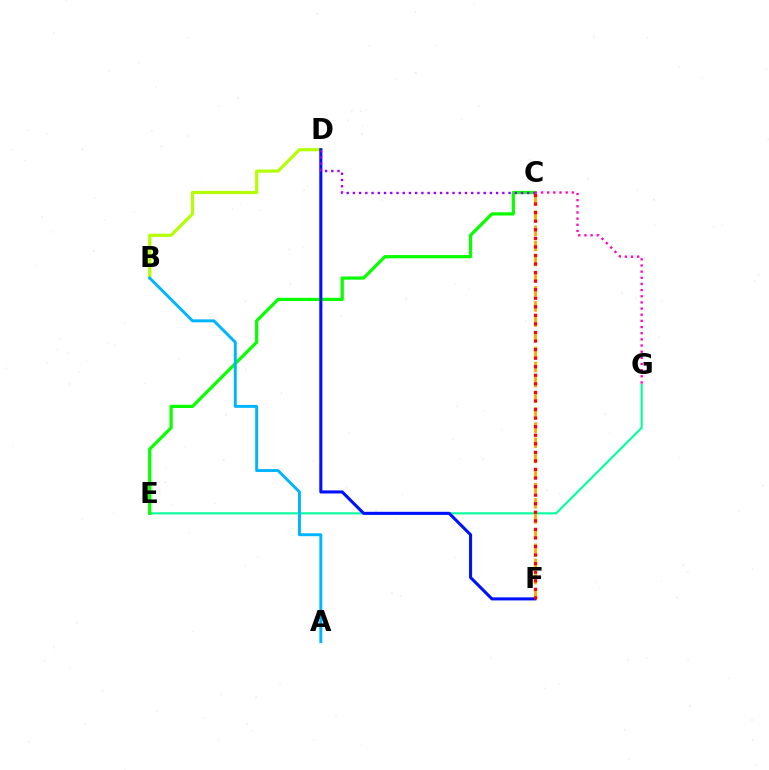{('E', 'G'): [{'color': '#00ff9d', 'line_style': 'solid', 'thickness': 1.5}], ('C', 'E'): [{'color': '#08ff00', 'line_style': 'solid', 'thickness': 2.32}], ('C', 'F'): [{'color': '#ffa500', 'line_style': 'dashed', 'thickness': 2.06}, {'color': '#ff0000', 'line_style': 'dotted', 'thickness': 2.33}], ('B', 'D'): [{'color': '#b3ff00', 'line_style': 'solid', 'thickness': 2.27}], ('C', 'G'): [{'color': '#ff00bd', 'line_style': 'dotted', 'thickness': 1.67}], ('D', 'F'): [{'color': '#0010ff', 'line_style': 'solid', 'thickness': 2.21}], ('C', 'D'): [{'color': '#9b00ff', 'line_style': 'dotted', 'thickness': 1.69}], ('A', 'B'): [{'color': '#00b5ff', 'line_style': 'solid', 'thickness': 2.11}]}